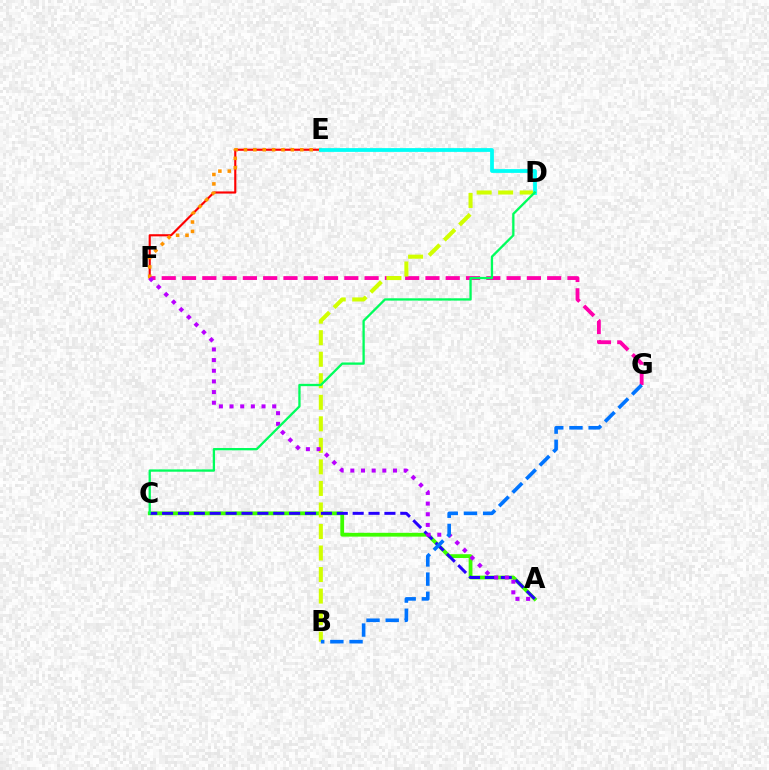{('A', 'C'): [{'color': '#3dff00', 'line_style': 'solid', 'thickness': 2.73}, {'color': '#2500ff', 'line_style': 'dashed', 'thickness': 2.16}], ('F', 'G'): [{'color': '#ff00ac', 'line_style': 'dashed', 'thickness': 2.76}], ('E', 'F'): [{'color': '#ff0000', 'line_style': 'solid', 'thickness': 1.54}, {'color': '#ff9400', 'line_style': 'dotted', 'thickness': 2.55}], ('B', 'D'): [{'color': '#d1ff00', 'line_style': 'dashed', 'thickness': 2.93}], ('D', 'E'): [{'color': '#00fff6', 'line_style': 'solid', 'thickness': 2.71}], ('A', 'F'): [{'color': '#b900ff', 'line_style': 'dotted', 'thickness': 2.9}], ('C', 'D'): [{'color': '#00ff5c', 'line_style': 'solid', 'thickness': 1.66}], ('B', 'G'): [{'color': '#0074ff', 'line_style': 'dashed', 'thickness': 2.61}]}